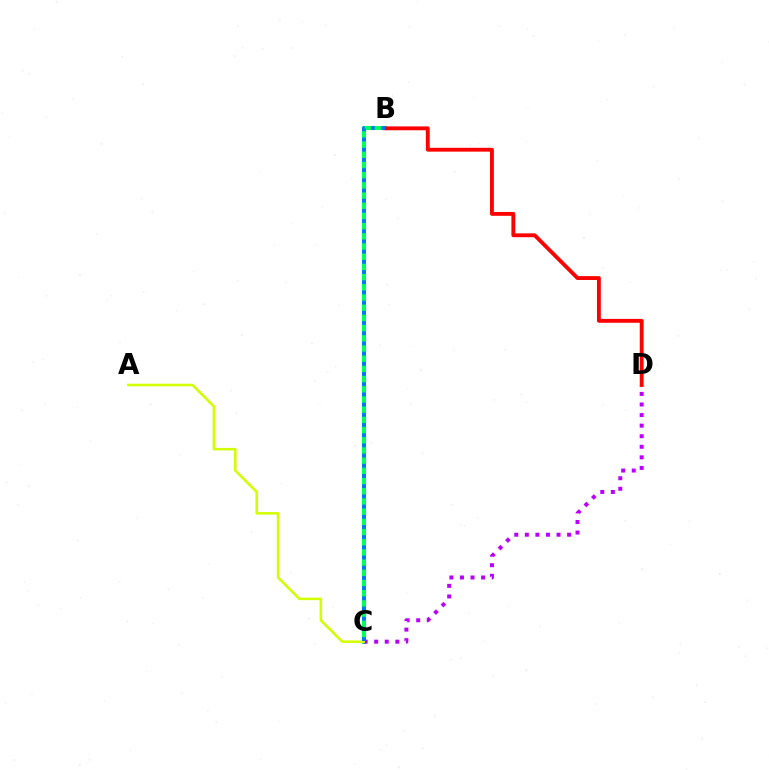{('B', 'C'): [{'color': '#00ff5c', 'line_style': 'solid', 'thickness': 2.93}, {'color': '#0074ff', 'line_style': 'dotted', 'thickness': 2.77}], ('C', 'D'): [{'color': '#b900ff', 'line_style': 'dotted', 'thickness': 2.87}], ('A', 'C'): [{'color': '#d1ff00', 'line_style': 'solid', 'thickness': 1.83}], ('B', 'D'): [{'color': '#ff0000', 'line_style': 'solid', 'thickness': 2.78}]}